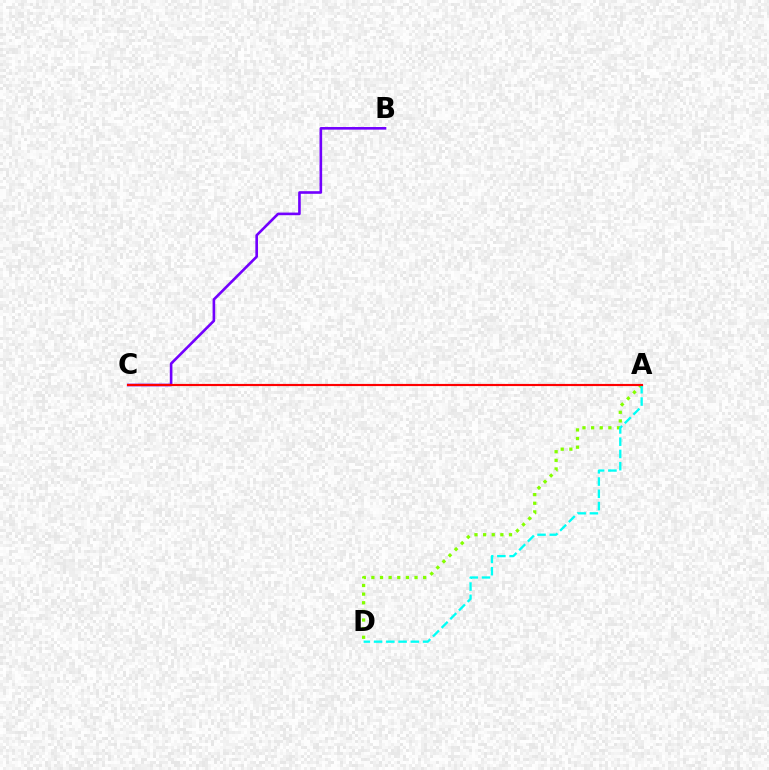{('A', 'D'): [{'color': '#84ff00', 'line_style': 'dotted', 'thickness': 2.34}, {'color': '#00fff6', 'line_style': 'dashed', 'thickness': 1.66}], ('B', 'C'): [{'color': '#7200ff', 'line_style': 'solid', 'thickness': 1.89}], ('A', 'C'): [{'color': '#ff0000', 'line_style': 'solid', 'thickness': 1.55}]}